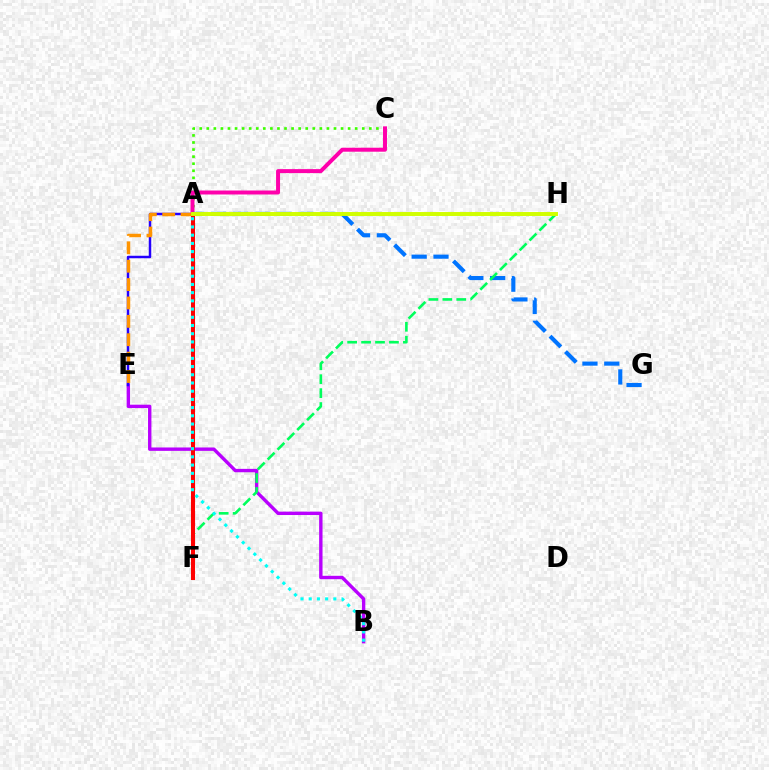{('B', 'E'): [{'color': '#b900ff', 'line_style': 'solid', 'thickness': 2.44}], ('A', 'E'): [{'color': '#2500ff', 'line_style': 'solid', 'thickness': 1.78}, {'color': '#ff9400', 'line_style': 'dashed', 'thickness': 2.5}], ('A', 'C'): [{'color': '#3dff00', 'line_style': 'dotted', 'thickness': 1.92}, {'color': '#ff00ac', 'line_style': 'solid', 'thickness': 2.86}], ('A', 'G'): [{'color': '#0074ff', 'line_style': 'dashed', 'thickness': 2.97}], ('F', 'H'): [{'color': '#00ff5c', 'line_style': 'dashed', 'thickness': 1.89}], ('A', 'F'): [{'color': '#ff0000', 'line_style': 'solid', 'thickness': 2.93}], ('A', 'H'): [{'color': '#d1ff00', 'line_style': 'solid', 'thickness': 2.84}], ('A', 'B'): [{'color': '#00fff6', 'line_style': 'dotted', 'thickness': 2.23}]}